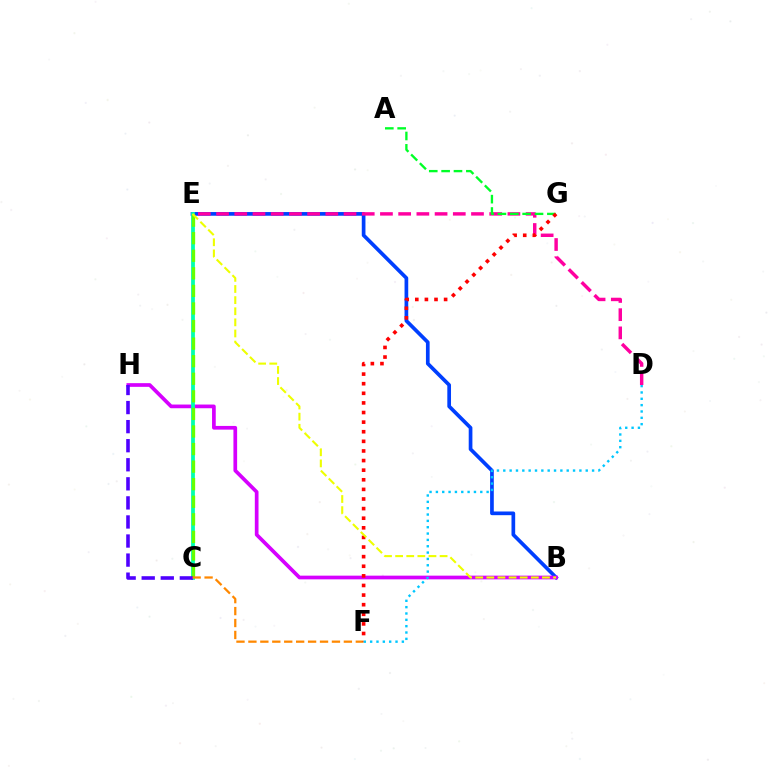{('B', 'E'): [{'color': '#003fff', 'line_style': 'solid', 'thickness': 2.66}, {'color': '#eeff00', 'line_style': 'dashed', 'thickness': 1.51}], ('D', 'E'): [{'color': '#ff00a0', 'line_style': 'dashed', 'thickness': 2.47}], ('B', 'H'): [{'color': '#d600ff', 'line_style': 'solid', 'thickness': 2.66}], ('C', 'E'): [{'color': '#00ffaf', 'line_style': 'solid', 'thickness': 2.72}, {'color': '#66ff00', 'line_style': 'dashed', 'thickness': 2.39}], ('C', 'H'): [{'color': '#4f00ff', 'line_style': 'dashed', 'thickness': 2.59}], ('C', 'F'): [{'color': '#ff8800', 'line_style': 'dashed', 'thickness': 1.62}], ('A', 'G'): [{'color': '#00ff27', 'line_style': 'dashed', 'thickness': 1.68}], ('F', 'G'): [{'color': '#ff0000', 'line_style': 'dotted', 'thickness': 2.61}], ('D', 'F'): [{'color': '#00c7ff', 'line_style': 'dotted', 'thickness': 1.72}]}